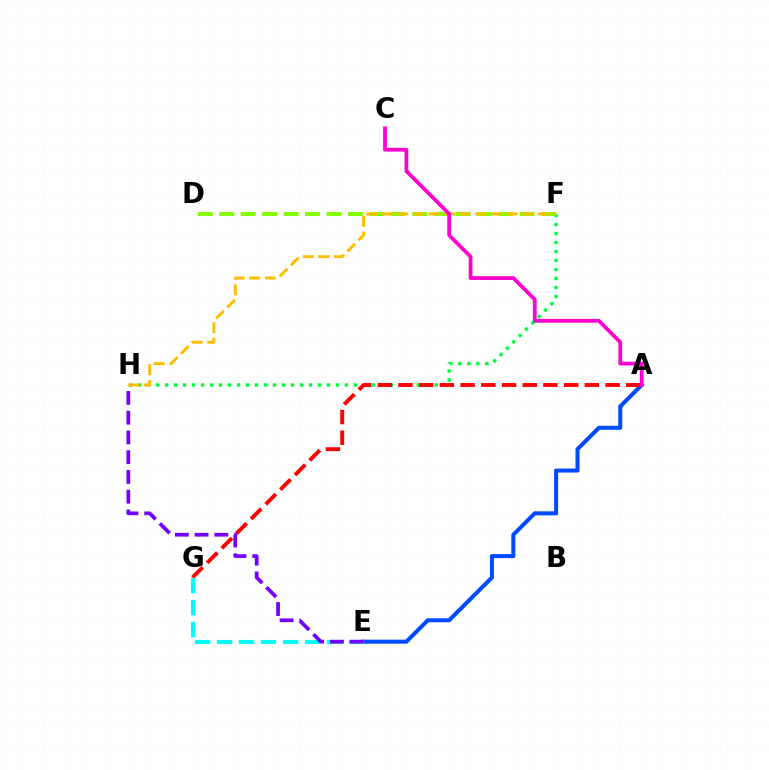{('A', 'E'): [{'color': '#004bff', 'line_style': 'solid', 'thickness': 2.91}], ('F', 'H'): [{'color': '#00ff39', 'line_style': 'dotted', 'thickness': 2.44}, {'color': '#ffbd00', 'line_style': 'dashed', 'thickness': 2.12}], ('D', 'F'): [{'color': '#84ff00', 'line_style': 'dashed', 'thickness': 2.91}], ('A', 'G'): [{'color': '#ff0000', 'line_style': 'dashed', 'thickness': 2.81}], ('E', 'G'): [{'color': '#00fff6', 'line_style': 'dashed', 'thickness': 2.99}], ('A', 'C'): [{'color': '#ff00cf', 'line_style': 'solid', 'thickness': 2.71}], ('E', 'H'): [{'color': '#7200ff', 'line_style': 'dashed', 'thickness': 2.68}]}